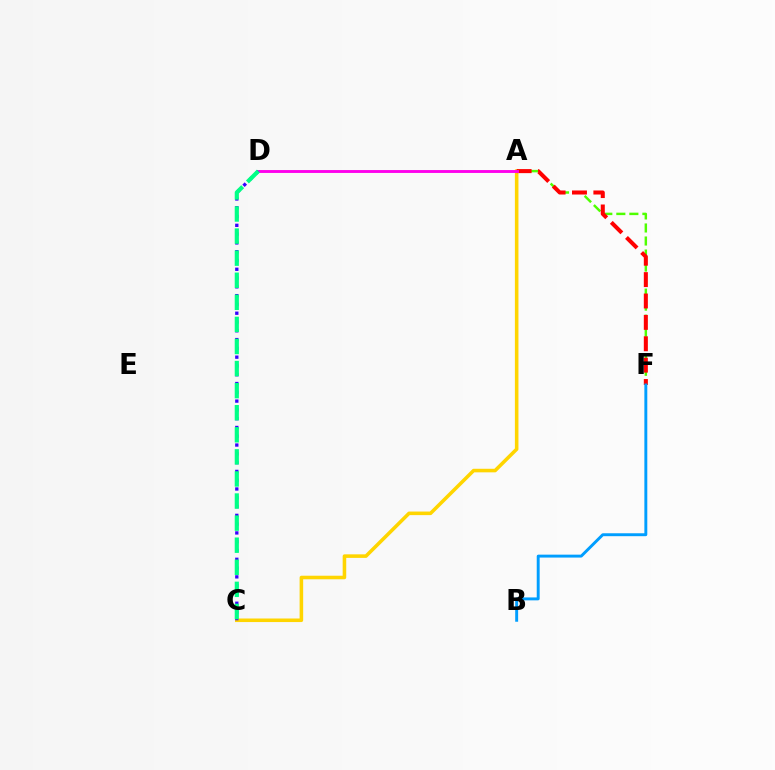{('A', 'C'): [{'color': '#ffd500', 'line_style': 'solid', 'thickness': 2.56}], ('A', 'F'): [{'color': '#4fff00', 'line_style': 'dashed', 'thickness': 1.77}, {'color': '#ff0000', 'line_style': 'dashed', 'thickness': 2.91}], ('A', 'D'): [{'color': '#ff00ed', 'line_style': 'solid', 'thickness': 2.08}], ('B', 'F'): [{'color': '#009eff', 'line_style': 'solid', 'thickness': 2.1}], ('C', 'D'): [{'color': '#3700ff', 'line_style': 'dotted', 'thickness': 2.39}, {'color': '#00ff86', 'line_style': 'dashed', 'thickness': 3.0}]}